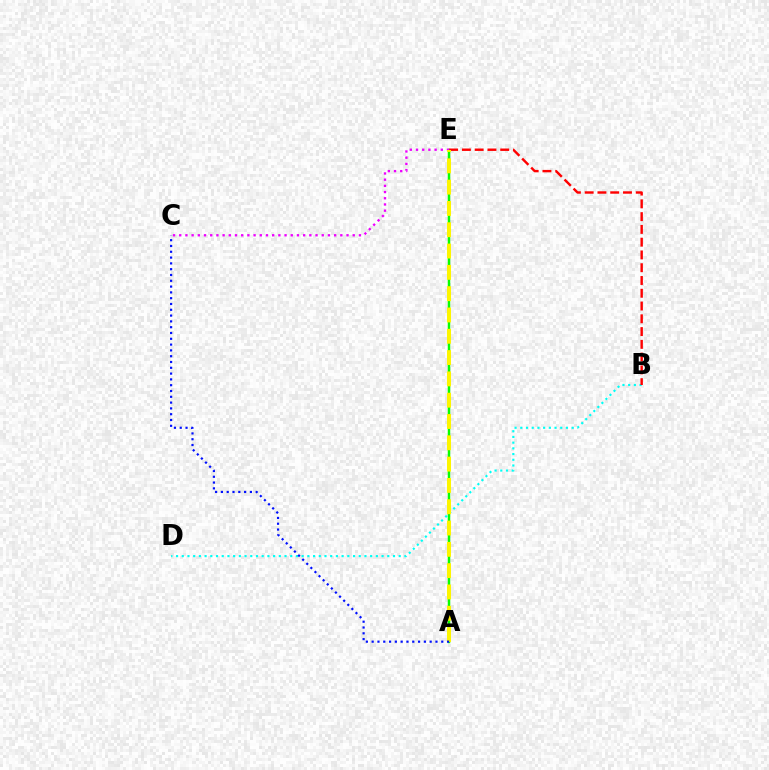{('A', 'E'): [{'color': '#08ff00', 'line_style': 'solid', 'thickness': 1.79}, {'color': '#fcf500', 'line_style': 'dashed', 'thickness': 2.89}], ('B', 'D'): [{'color': '#00fff6', 'line_style': 'dotted', 'thickness': 1.55}], ('B', 'E'): [{'color': '#ff0000', 'line_style': 'dashed', 'thickness': 1.74}], ('C', 'E'): [{'color': '#ee00ff', 'line_style': 'dotted', 'thickness': 1.68}], ('A', 'C'): [{'color': '#0010ff', 'line_style': 'dotted', 'thickness': 1.58}]}